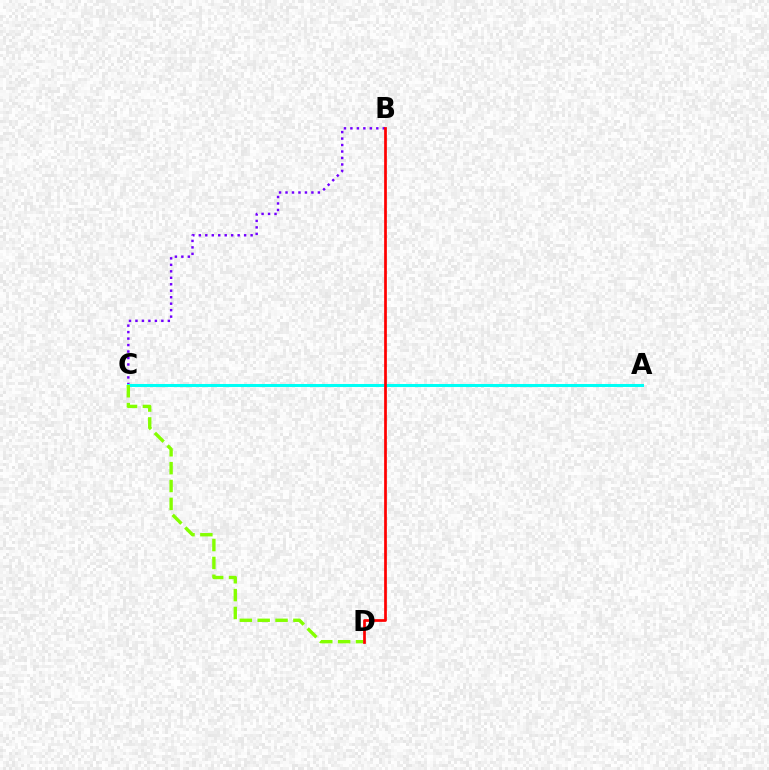{('B', 'C'): [{'color': '#7200ff', 'line_style': 'dotted', 'thickness': 1.76}], ('A', 'C'): [{'color': '#00fff6', 'line_style': 'solid', 'thickness': 2.18}], ('C', 'D'): [{'color': '#84ff00', 'line_style': 'dashed', 'thickness': 2.43}], ('B', 'D'): [{'color': '#ff0000', 'line_style': 'solid', 'thickness': 1.96}]}